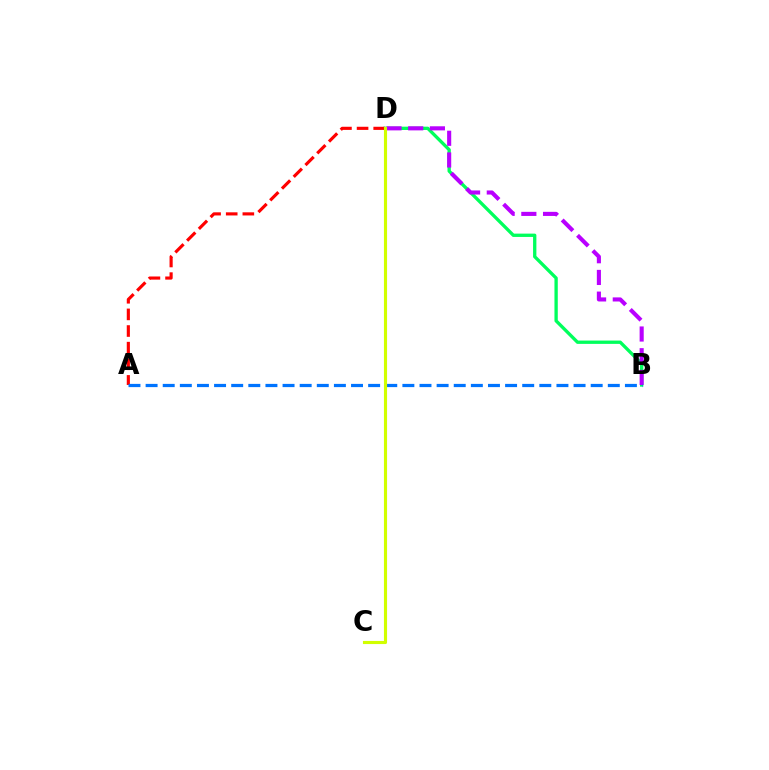{('B', 'D'): [{'color': '#00ff5c', 'line_style': 'solid', 'thickness': 2.39}, {'color': '#b900ff', 'line_style': 'dashed', 'thickness': 2.95}], ('A', 'D'): [{'color': '#ff0000', 'line_style': 'dashed', 'thickness': 2.26}], ('A', 'B'): [{'color': '#0074ff', 'line_style': 'dashed', 'thickness': 2.33}], ('C', 'D'): [{'color': '#d1ff00', 'line_style': 'solid', 'thickness': 2.25}]}